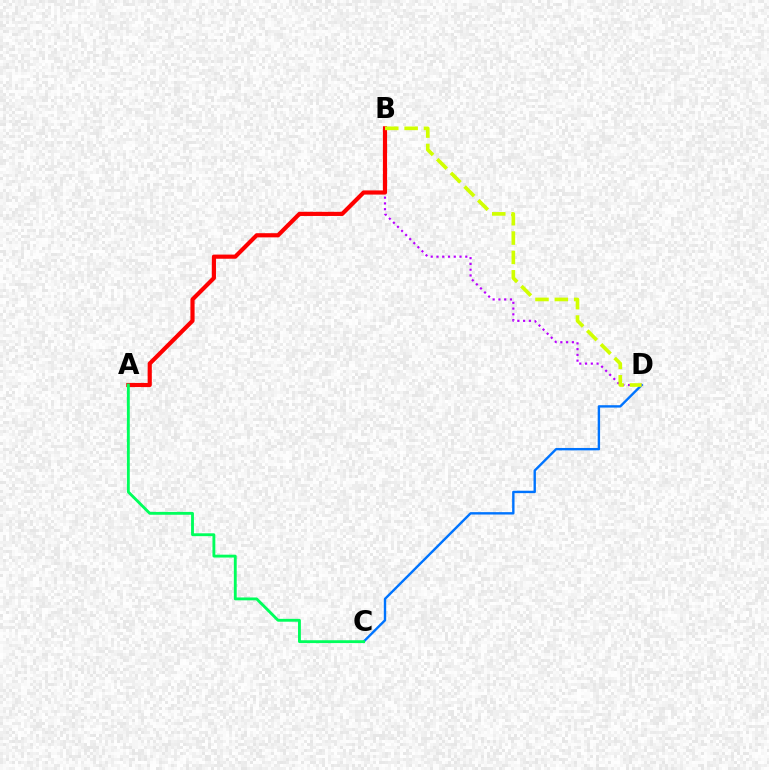{('C', 'D'): [{'color': '#0074ff', 'line_style': 'solid', 'thickness': 1.72}], ('B', 'D'): [{'color': '#b900ff', 'line_style': 'dotted', 'thickness': 1.57}, {'color': '#d1ff00', 'line_style': 'dashed', 'thickness': 2.63}], ('A', 'B'): [{'color': '#ff0000', 'line_style': 'solid', 'thickness': 3.0}], ('A', 'C'): [{'color': '#00ff5c', 'line_style': 'solid', 'thickness': 2.06}]}